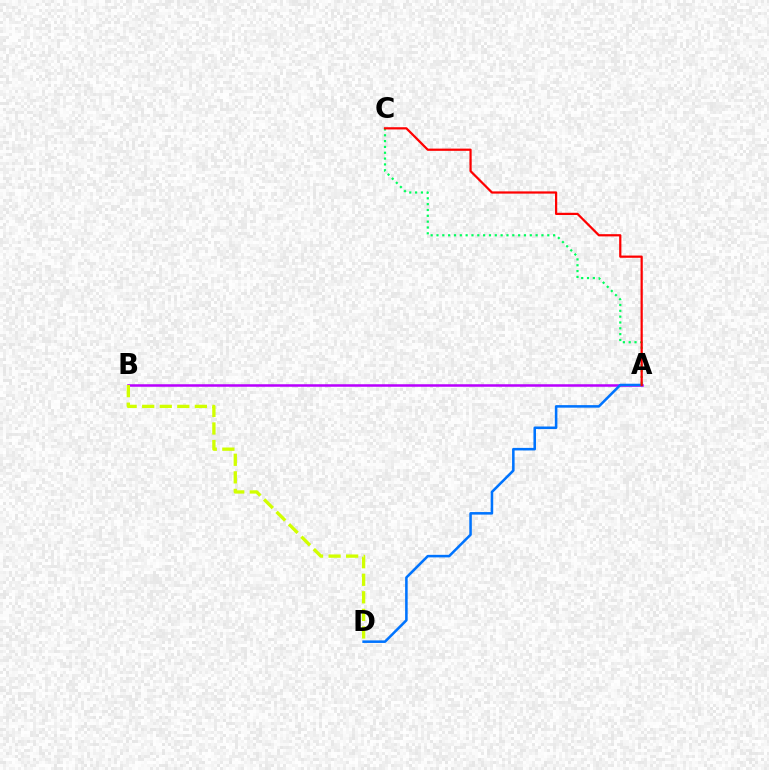{('A', 'B'): [{'color': '#b900ff', 'line_style': 'solid', 'thickness': 1.82}], ('B', 'D'): [{'color': '#d1ff00', 'line_style': 'dashed', 'thickness': 2.39}], ('A', 'D'): [{'color': '#0074ff', 'line_style': 'solid', 'thickness': 1.83}], ('A', 'C'): [{'color': '#00ff5c', 'line_style': 'dotted', 'thickness': 1.58}, {'color': '#ff0000', 'line_style': 'solid', 'thickness': 1.61}]}